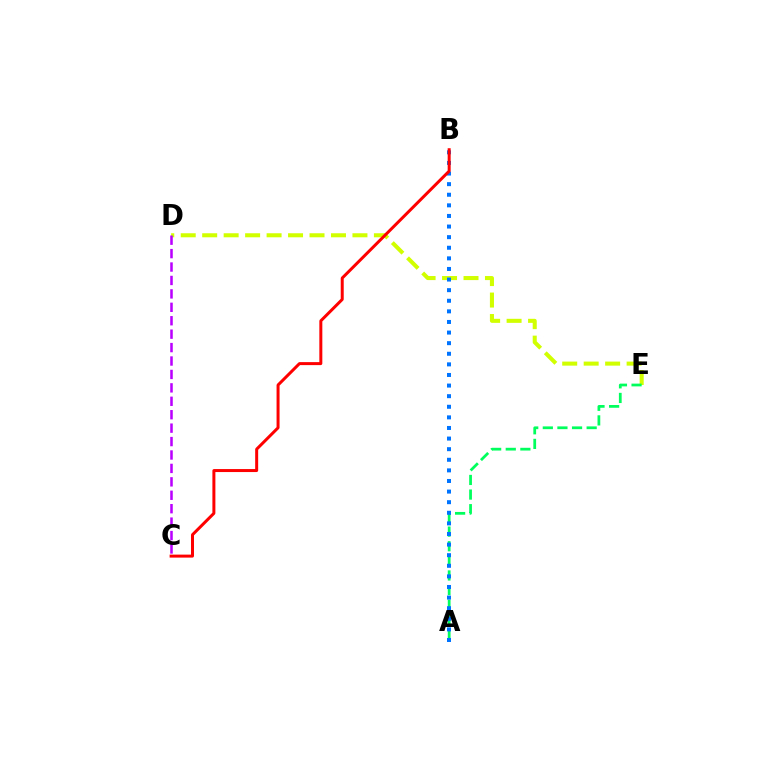{('D', 'E'): [{'color': '#d1ff00', 'line_style': 'dashed', 'thickness': 2.92}], ('A', 'E'): [{'color': '#00ff5c', 'line_style': 'dashed', 'thickness': 1.99}], ('C', 'D'): [{'color': '#b900ff', 'line_style': 'dashed', 'thickness': 1.82}], ('A', 'B'): [{'color': '#0074ff', 'line_style': 'dotted', 'thickness': 2.88}], ('B', 'C'): [{'color': '#ff0000', 'line_style': 'solid', 'thickness': 2.15}]}